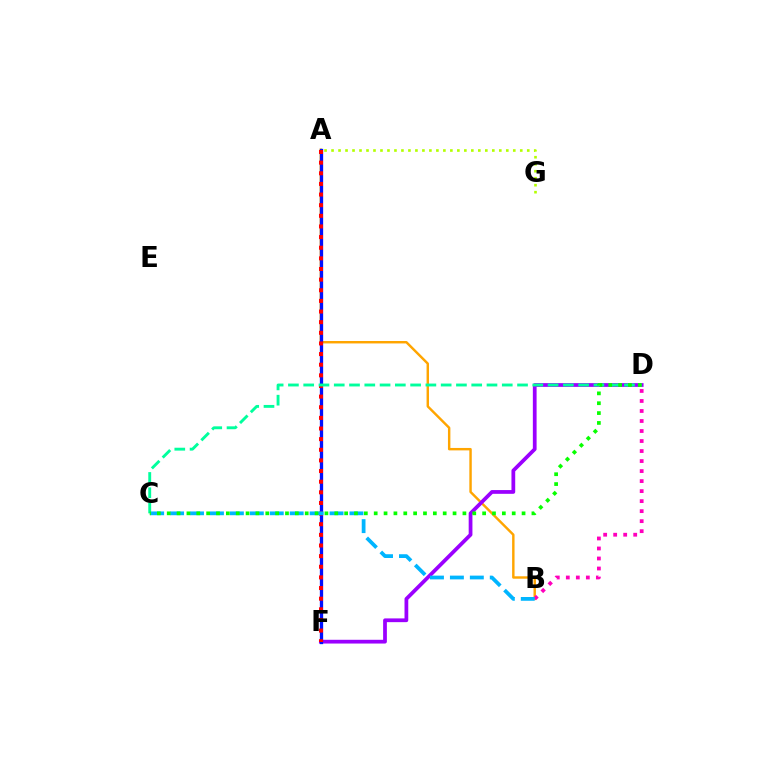{('A', 'B'): [{'color': '#ffa500', 'line_style': 'solid', 'thickness': 1.75}], ('D', 'F'): [{'color': '#9b00ff', 'line_style': 'solid', 'thickness': 2.7}], ('A', 'F'): [{'color': '#0010ff', 'line_style': 'solid', 'thickness': 2.37}, {'color': '#ff0000', 'line_style': 'dotted', 'thickness': 2.89}], ('A', 'G'): [{'color': '#b3ff00', 'line_style': 'dotted', 'thickness': 1.9}], ('B', 'D'): [{'color': '#ff00bd', 'line_style': 'dotted', 'thickness': 2.72}], ('B', 'C'): [{'color': '#00b5ff', 'line_style': 'dashed', 'thickness': 2.71}], ('C', 'D'): [{'color': '#00ff9d', 'line_style': 'dashed', 'thickness': 2.07}, {'color': '#08ff00', 'line_style': 'dotted', 'thickness': 2.68}]}